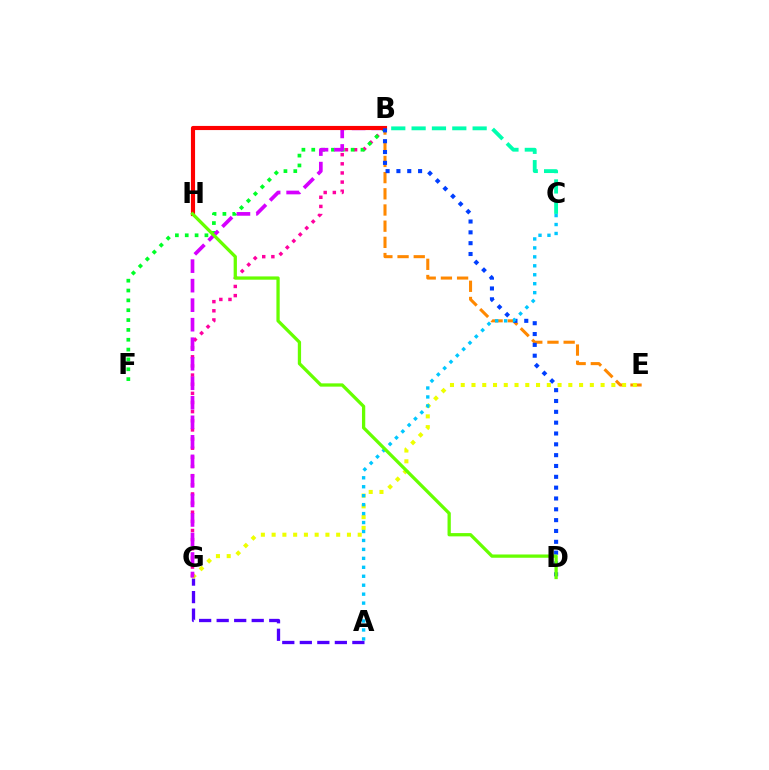{('A', 'G'): [{'color': '#4f00ff', 'line_style': 'dashed', 'thickness': 2.38}], ('B', 'G'): [{'color': '#ff00a0', 'line_style': 'dotted', 'thickness': 2.48}, {'color': '#d600ff', 'line_style': 'dashed', 'thickness': 2.65}], ('B', 'E'): [{'color': '#ff8800', 'line_style': 'dashed', 'thickness': 2.2}], ('B', 'F'): [{'color': '#00ff27', 'line_style': 'dotted', 'thickness': 2.67}], ('B', 'C'): [{'color': '#00ffaf', 'line_style': 'dashed', 'thickness': 2.76}], ('E', 'G'): [{'color': '#eeff00', 'line_style': 'dotted', 'thickness': 2.92}], ('B', 'H'): [{'color': '#ff0000', 'line_style': 'solid', 'thickness': 2.98}], ('B', 'D'): [{'color': '#003fff', 'line_style': 'dotted', 'thickness': 2.94}], ('A', 'C'): [{'color': '#00c7ff', 'line_style': 'dotted', 'thickness': 2.43}], ('D', 'H'): [{'color': '#66ff00', 'line_style': 'solid', 'thickness': 2.36}]}